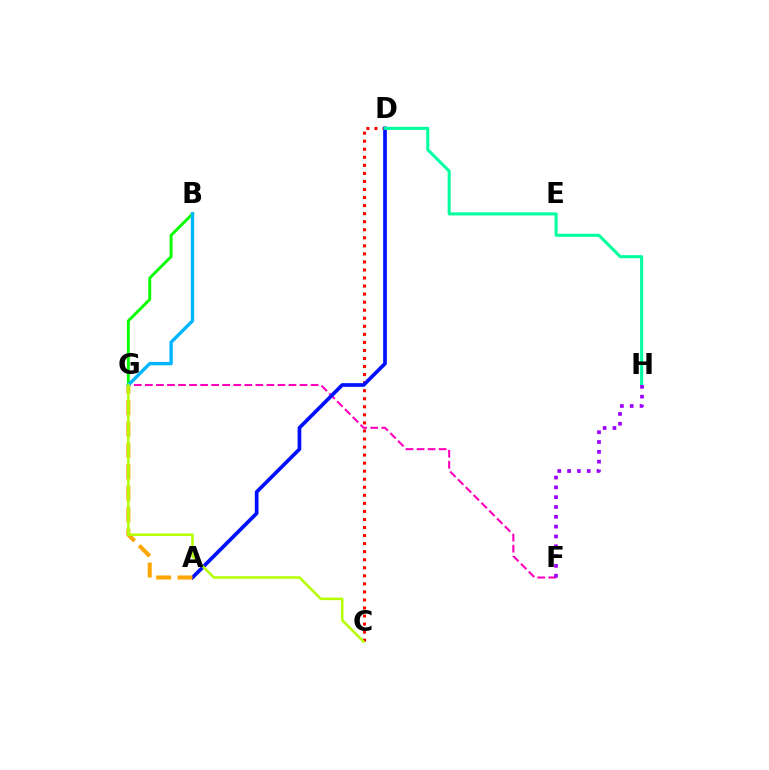{('C', 'D'): [{'color': '#ff0000', 'line_style': 'dotted', 'thickness': 2.19}], ('B', 'G'): [{'color': '#08ff00', 'line_style': 'solid', 'thickness': 2.09}, {'color': '#00b5ff', 'line_style': 'solid', 'thickness': 2.44}], ('F', 'G'): [{'color': '#ff00bd', 'line_style': 'dashed', 'thickness': 1.5}], ('A', 'D'): [{'color': '#0010ff', 'line_style': 'solid', 'thickness': 2.66}], ('A', 'G'): [{'color': '#ffa500', 'line_style': 'dashed', 'thickness': 2.91}], ('D', 'H'): [{'color': '#00ff9d', 'line_style': 'solid', 'thickness': 2.19}], ('F', 'H'): [{'color': '#9b00ff', 'line_style': 'dotted', 'thickness': 2.67}], ('C', 'G'): [{'color': '#b3ff00', 'line_style': 'solid', 'thickness': 1.82}]}